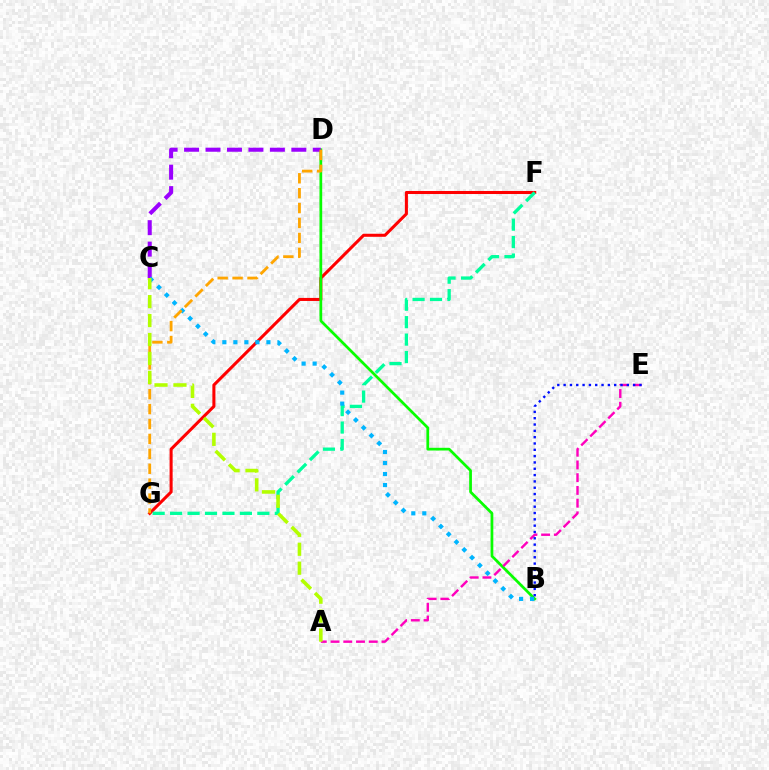{('F', 'G'): [{'color': '#ff0000', 'line_style': 'solid', 'thickness': 2.19}, {'color': '#00ff9d', 'line_style': 'dashed', 'thickness': 2.37}], ('B', 'D'): [{'color': '#08ff00', 'line_style': 'solid', 'thickness': 1.97}], ('A', 'E'): [{'color': '#ff00bd', 'line_style': 'dashed', 'thickness': 1.73}], ('C', 'D'): [{'color': '#9b00ff', 'line_style': 'dashed', 'thickness': 2.91}], ('B', 'C'): [{'color': '#00b5ff', 'line_style': 'dotted', 'thickness': 2.99}], ('D', 'G'): [{'color': '#ffa500', 'line_style': 'dashed', 'thickness': 2.03}], ('B', 'E'): [{'color': '#0010ff', 'line_style': 'dotted', 'thickness': 1.72}], ('A', 'C'): [{'color': '#b3ff00', 'line_style': 'dashed', 'thickness': 2.57}]}